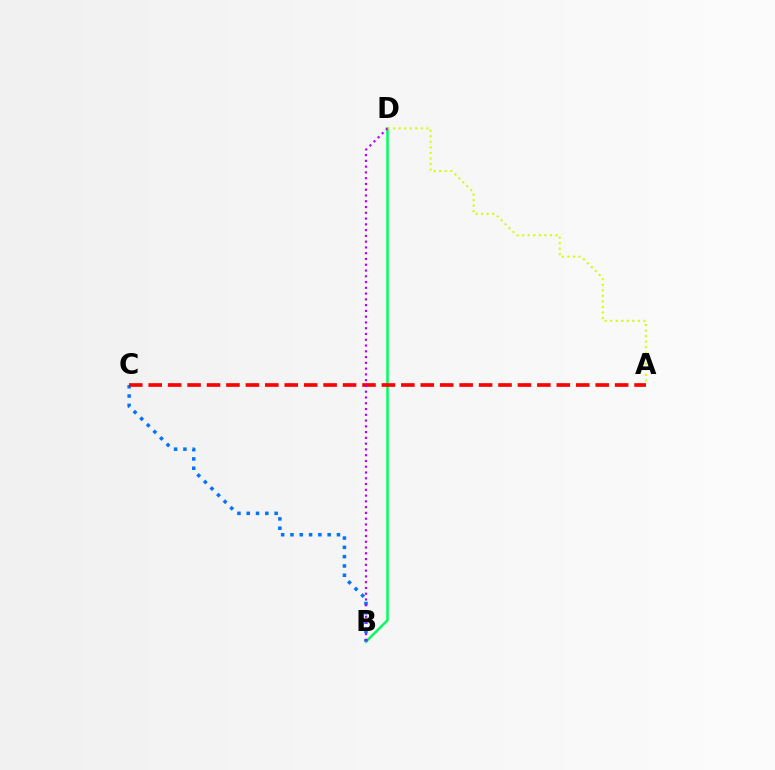{('B', 'D'): [{'color': '#00ff5c', 'line_style': 'solid', 'thickness': 1.8}, {'color': '#b900ff', 'line_style': 'dotted', 'thickness': 1.57}], ('B', 'C'): [{'color': '#0074ff', 'line_style': 'dotted', 'thickness': 2.53}], ('A', 'C'): [{'color': '#ff0000', 'line_style': 'dashed', 'thickness': 2.64}], ('A', 'D'): [{'color': '#d1ff00', 'line_style': 'dotted', 'thickness': 1.51}]}